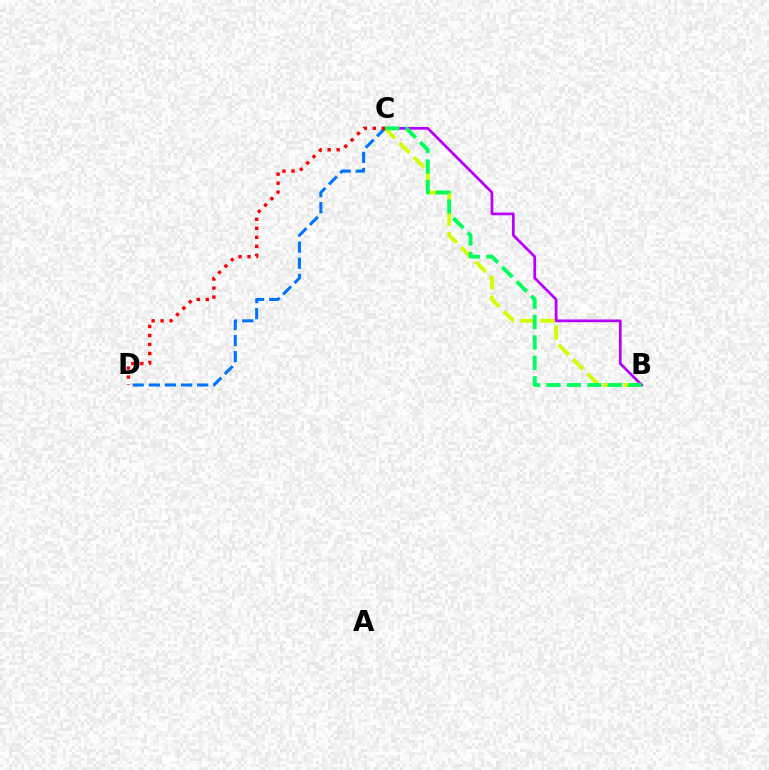{('B', 'C'): [{'color': '#d1ff00', 'line_style': 'dashed', 'thickness': 2.77}, {'color': '#b900ff', 'line_style': 'solid', 'thickness': 1.96}, {'color': '#00ff5c', 'line_style': 'dashed', 'thickness': 2.78}], ('C', 'D'): [{'color': '#0074ff', 'line_style': 'dashed', 'thickness': 2.19}, {'color': '#ff0000', 'line_style': 'dotted', 'thickness': 2.45}]}